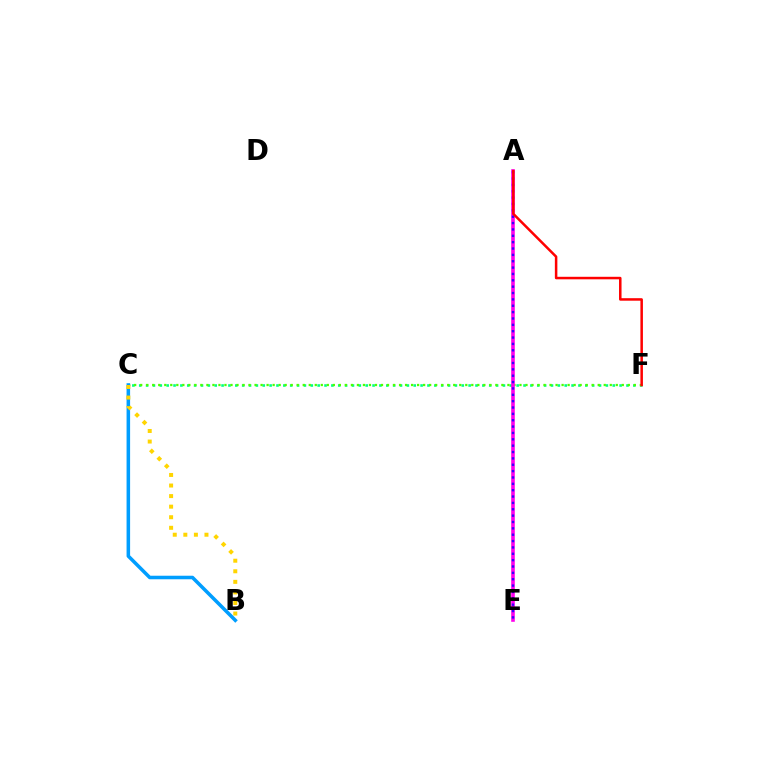{('C', 'F'): [{'color': '#00ff86', 'line_style': 'dotted', 'thickness': 1.86}, {'color': '#4fff00', 'line_style': 'dotted', 'thickness': 1.64}], ('B', 'C'): [{'color': '#009eff', 'line_style': 'solid', 'thickness': 2.55}, {'color': '#ffd500', 'line_style': 'dotted', 'thickness': 2.87}], ('A', 'E'): [{'color': '#ff00ed', 'line_style': 'solid', 'thickness': 2.59}, {'color': '#3700ff', 'line_style': 'dotted', 'thickness': 1.73}], ('A', 'F'): [{'color': '#ff0000', 'line_style': 'solid', 'thickness': 1.81}]}